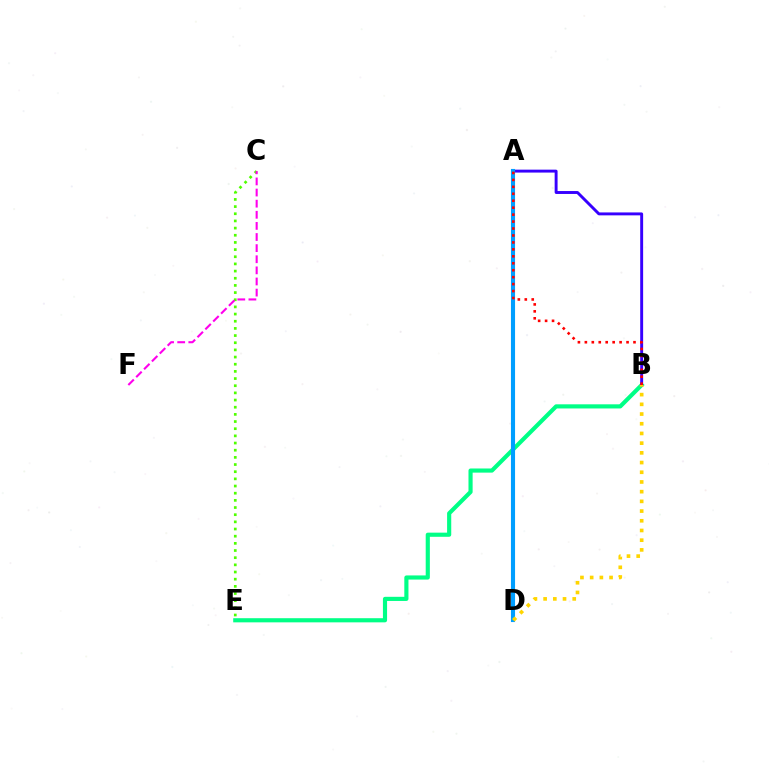{('B', 'E'): [{'color': '#00ff86', 'line_style': 'solid', 'thickness': 2.98}], ('A', 'B'): [{'color': '#3700ff', 'line_style': 'solid', 'thickness': 2.1}, {'color': '#ff0000', 'line_style': 'dotted', 'thickness': 1.89}], ('A', 'D'): [{'color': '#009eff', 'line_style': 'solid', 'thickness': 2.96}], ('C', 'E'): [{'color': '#4fff00', 'line_style': 'dotted', 'thickness': 1.95}], ('B', 'D'): [{'color': '#ffd500', 'line_style': 'dotted', 'thickness': 2.64}], ('C', 'F'): [{'color': '#ff00ed', 'line_style': 'dashed', 'thickness': 1.51}]}